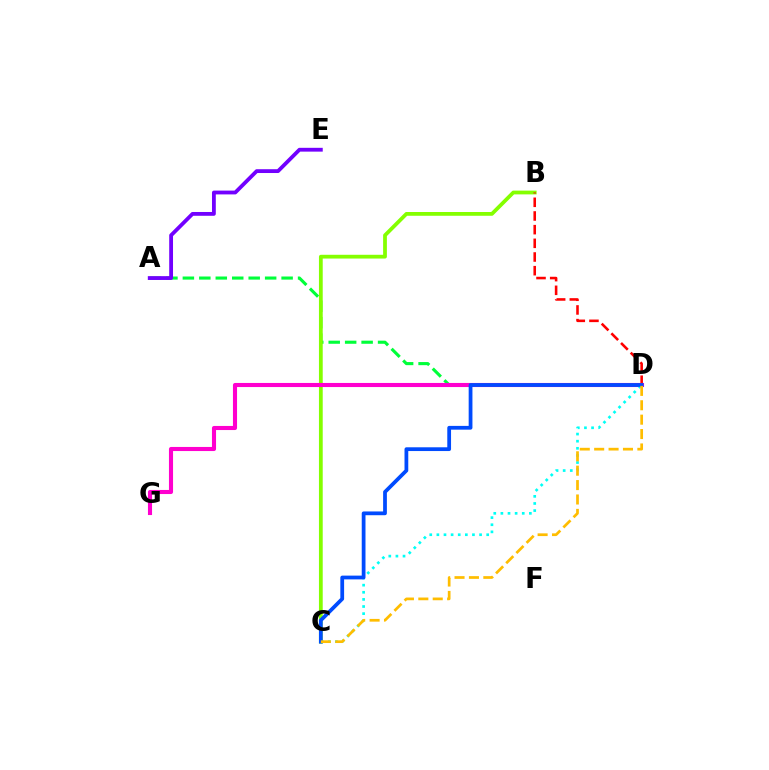{('A', 'D'): [{'color': '#00ff39', 'line_style': 'dashed', 'thickness': 2.24}], ('B', 'C'): [{'color': '#84ff00', 'line_style': 'solid', 'thickness': 2.71}], ('A', 'E'): [{'color': '#7200ff', 'line_style': 'solid', 'thickness': 2.74}], ('B', 'D'): [{'color': '#ff0000', 'line_style': 'dashed', 'thickness': 1.86}], ('D', 'G'): [{'color': '#ff00cf', 'line_style': 'solid', 'thickness': 2.95}], ('C', 'D'): [{'color': '#00fff6', 'line_style': 'dotted', 'thickness': 1.93}, {'color': '#004bff', 'line_style': 'solid', 'thickness': 2.71}, {'color': '#ffbd00', 'line_style': 'dashed', 'thickness': 1.96}]}